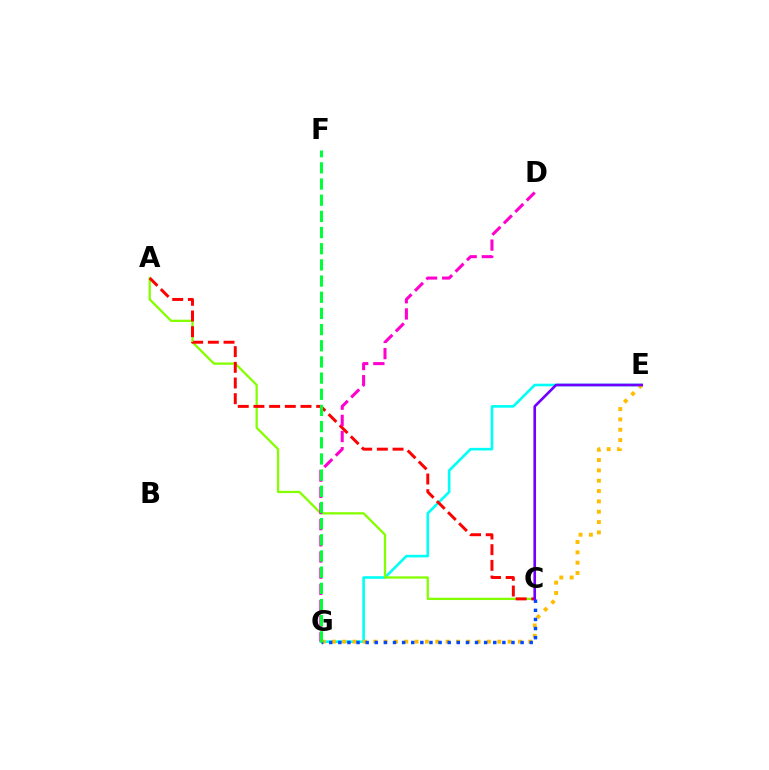{('E', 'G'): [{'color': '#00fff6', 'line_style': 'solid', 'thickness': 1.88}, {'color': '#ffbd00', 'line_style': 'dotted', 'thickness': 2.81}], ('A', 'C'): [{'color': '#84ff00', 'line_style': 'solid', 'thickness': 1.65}, {'color': '#ff0000', 'line_style': 'dashed', 'thickness': 2.13}], ('C', 'G'): [{'color': '#004bff', 'line_style': 'dotted', 'thickness': 2.48}], ('C', 'E'): [{'color': '#7200ff', 'line_style': 'solid', 'thickness': 1.9}], ('D', 'G'): [{'color': '#ff00cf', 'line_style': 'dashed', 'thickness': 2.2}], ('F', 'G'): [{'color': '#00ff39', 'line_style': 'dashed', 'thickness': 2.2}]}